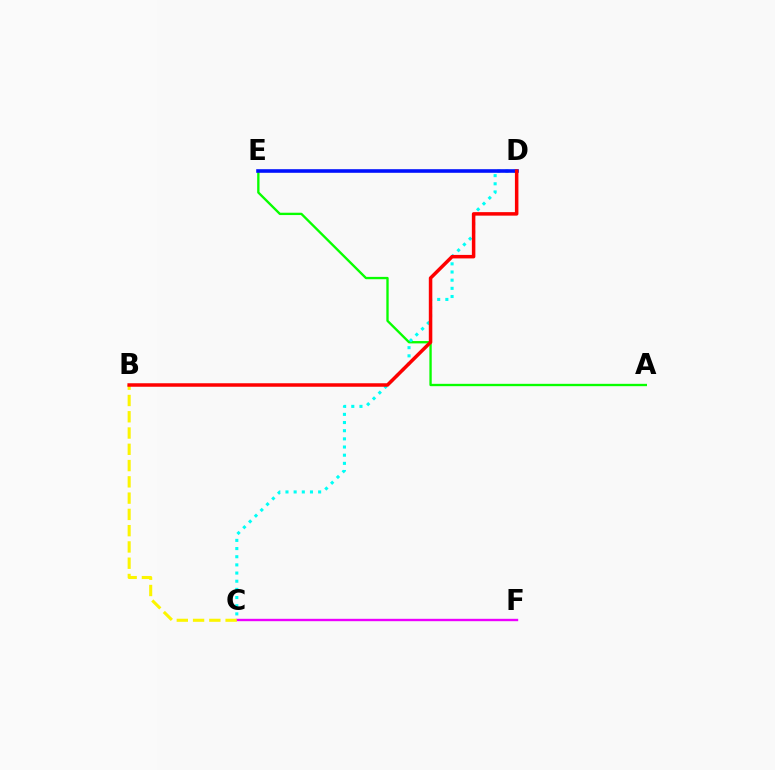{('A', 'E'): [{'color': '#08ff00', 'line_style': 'solid', 'thickness': 1.69}], ('C', 'F'): [{'color': '#ee00ff', 'line_style': 'solid', 'thickness': 1.72}], ('C', 'D'): [{'color': '#00fff6', 'line_style': 'dotted', 'thickness': 2.22}], ('D', 'E'): [{'color': '#0010ff', 'line_style': 'solid', 'thickness': 2.59}], ('B', 'C'): [{'color': '#fcf500', 'line_style': 'dashed', 'thickness': 2.21}], ('B', 'D'): [{'color': '#ff0000', 'line_style': 'solid', 'thickness': 2.52}]}